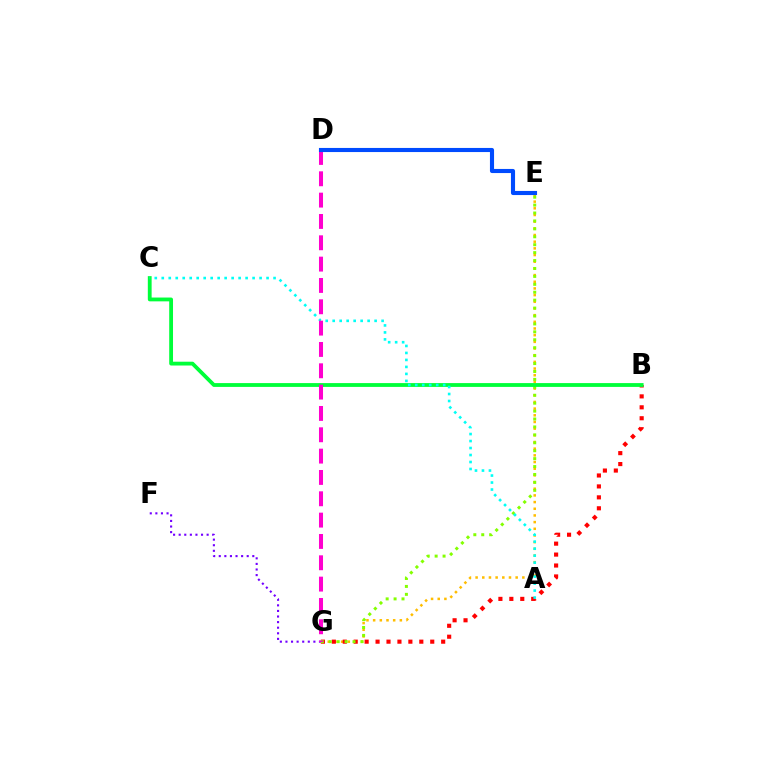{('E', 'G'): [{'color': '#ffbd00', 'line_style': 'dotted', 'thickness': 1.81}, {'color': '#84ff00', 'line_style': 'dotted', 'thickness': 2.15}], ('F', 'G'): [{'color': '#7200ff', 'line_style': 'dotted', 'thickness': 1.52}], ('B', 'G'): [{'color': '#ff0000', 'line_style': 'dotted', 'thickness': 2.97}], ('B', 'C'): [{'color': '#00ff39', 'line_style': 'solid', 'thickness': 2.74}], ('A', 'C'): [{'color': '#00fff6', 'line_style': 'dotted', 'thickness': 1.9}], ('D', 'G'): [{'color': '#ff00cf', 'line_style': 'dashed', 'thickness': 2.9}], ('D', 'E'): [{'color': '#004bff', 'line_style': 'solid', 'thickness': 2.96}]}